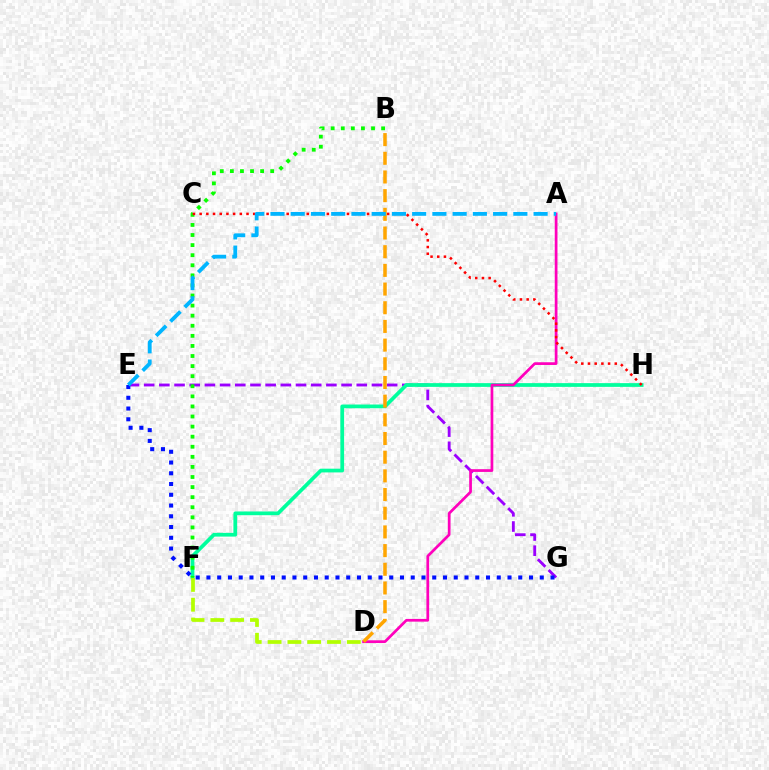{('E', 'G'): [{'color': '#9b00ff', 'line_style': 'dashed', 'thickness': 2.06}, {'color': '#0010ff', 'line_style': 'dotted', 'thickness': 2.92}], ('F', 'H'): [{'color': '#00ff9d', 'line_style': 'solid', 'thickness': 2.69}], ('B', 'F'): [{'color': '#08ff00', 'line_style': 'dotted', 'thickness': 2.74}], ('D', 'F'): [{'color': '#b3ff00', 'line_style': 'dashed', 'thickness': 2.69}], ('A', 'D'): [{'color': '#ff00bd', 'line_style': 'solid', 'thickness': 1.96}], ('C', 'H'): [{'color': '#ff0000', 'line_style': 'dotted', 'thickness': 1.82}], ('B', 'D'): [{'color': '#ffa500', 'line_style': 'dashed', 'thickness': 2.54}], ('A', 'E'): [{'color': '#00b5ff', 'line_style': 'dashed', 'thickness': 2.75}]}